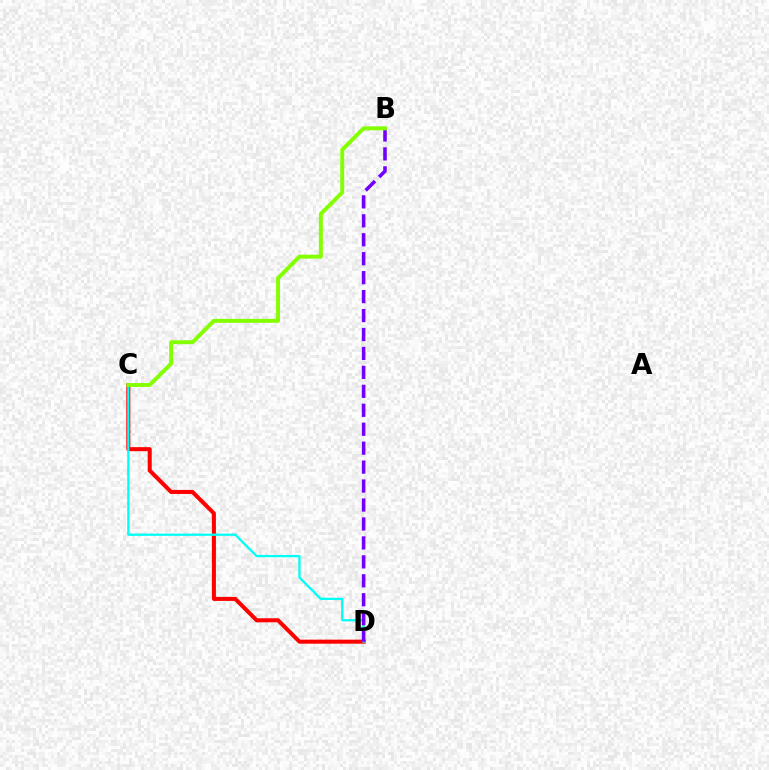{('C', 'D'): [{'color': '#ff0000', 'line_style': 'solid', 'thickness': 2.91}, {'color': '#00fff6', 'line_style': 'solid', 'thickness': 1.63}], ('B', 'D'): [{'color': '#7200ff', 'line_style': 'dashed', 'thickness': 2.57}], ('B', 'C'): [{'color': '#84ff00', 'line_style': 'solid', 'thickness': 2.83}]}